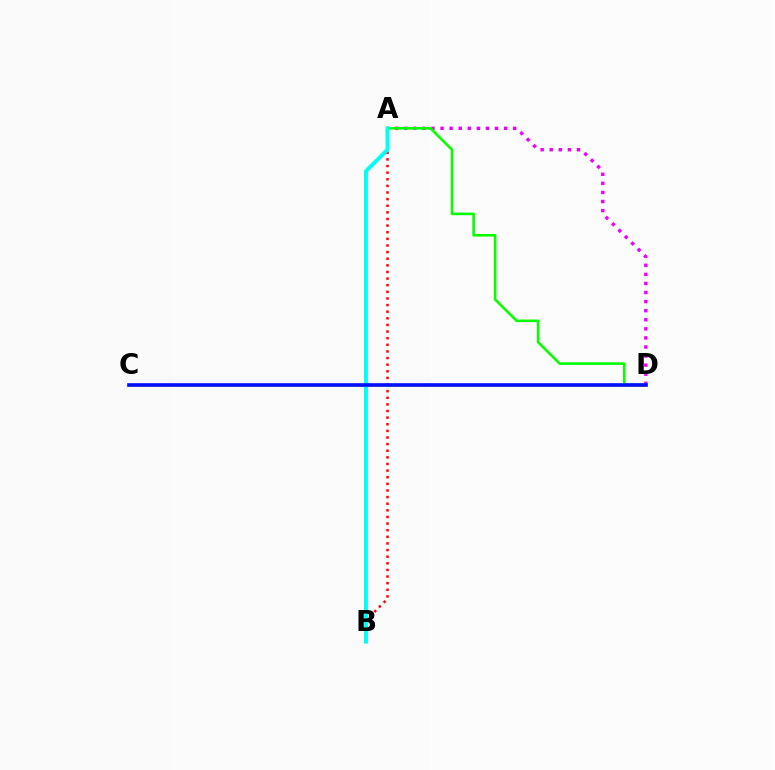{('A', 'D'): [{'color': '#ee00ff', 'line_style': 'dotted', 'thickness': 2.47}, {'color': '#08ff00', 'line_style': 'solid', 'thickness': 1.89}], ('A', 'B'): [{'color': '#ff0000', 'line_style': 'dotted', 'thickness': 1.8}, {'color': '#00fff6', 'line_style': 'solid', 'thickness': 2.81}], ('C', 'D'): [{'color': '#fcf500', 'line_style': 'solid', 'thickness': 1.85}, {'color': '#0010ff', 'line_style': 'solid', 'thickness': 2.62}]}